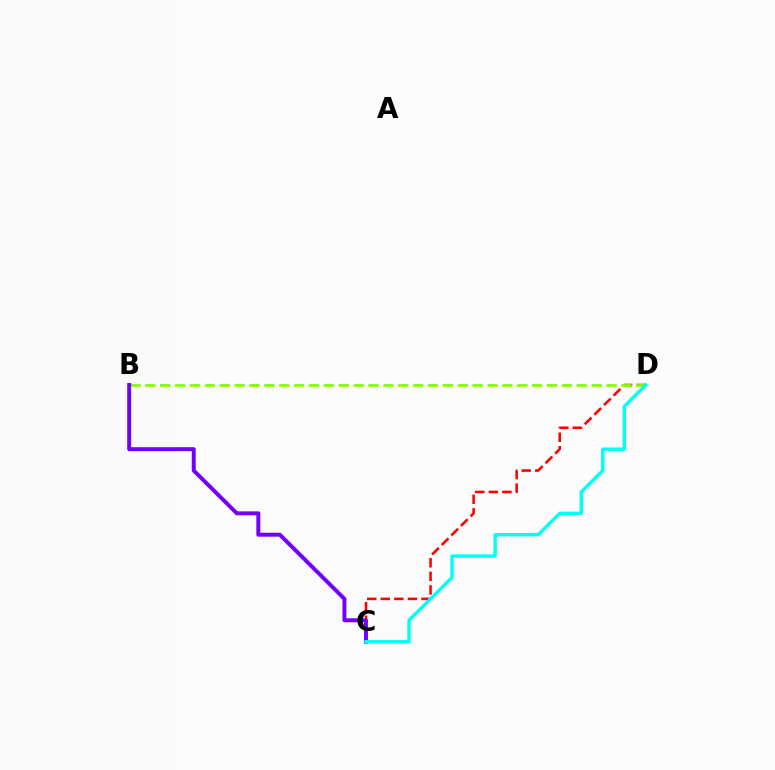{('C', 'D'): [{'color': '#ff0000', 'line_style': 'dashed', 'thickness': 1.84}, {'color': '#00fff6', 'line_style': 'solid', 'thickness': 2.44}], ('B', 'D'): [{'color': '#84ff00', 'line_style': 'dashed', 'thickness': 2.02}], ('B', 'C'): [{'color': '#7200ff', 'line_style': 'solid', 'thickness': 2.85}]}